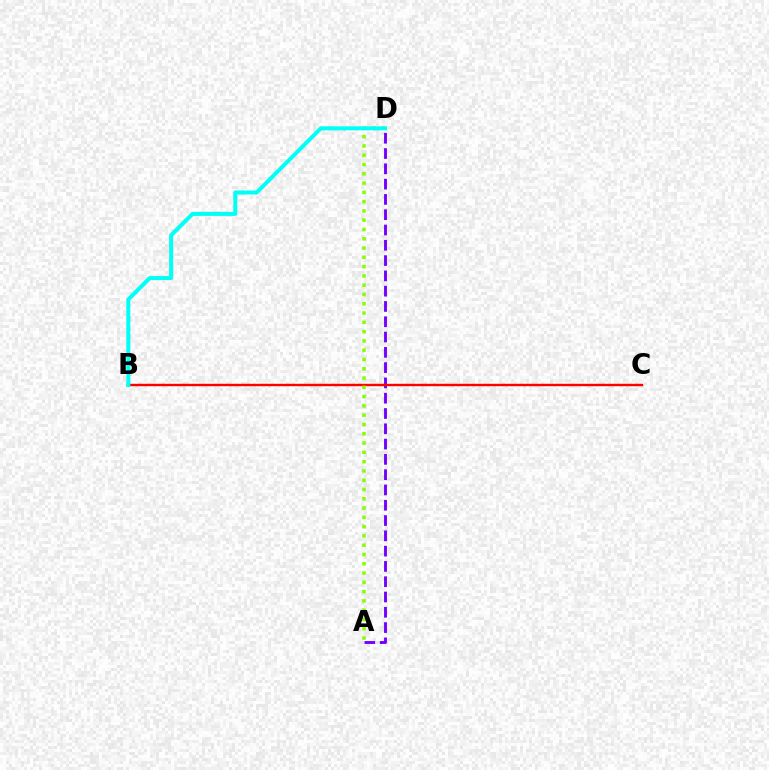{('A', 'D'): [{'color': '#7200ff', 'line_style': 'dashed', 'thickness': 2.08}, {'color': '#84ff00', 'line_style': 'dotted', 'thickness': 2.52}], ('B', 'C'): [{'color': '#ff0000', 'line_style': 'solid', 'thickness': 1.73}], ('B', 'D'): [{'color': '#00fff6', 'line_style': 'solid', 'thickness': 2.89}]}